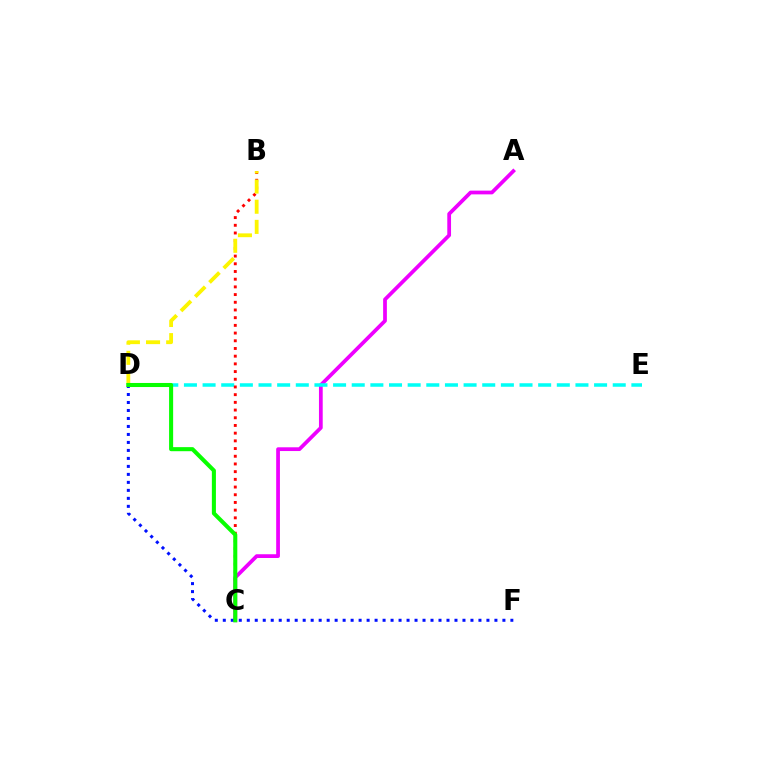{('A', 'C'): [{'color': '#ee00ff', 'line_style': 'solid', 'thickness': 2.7}], ('D', 'E'): [{'color': '#00fff6', 'line_style': 'dashed', 'thickness': 2.53}], ('D', 'F'): [{'color': '#0010ff', 'line_style': 'dotted', 'thickness': 2.17}], ('B', 'C'): [{'color': '#ff0000', 'line_style': 'dotted', 'thickness': 2.09}], ('B', 'D'): [{'color': '#fcf500', 'line_style': 'dashed', 'thickness': 2.74}], ('C', 'D'): [{'color': '#08ff00', 'line_style': 'solid', 'thickness': 2.92}]}